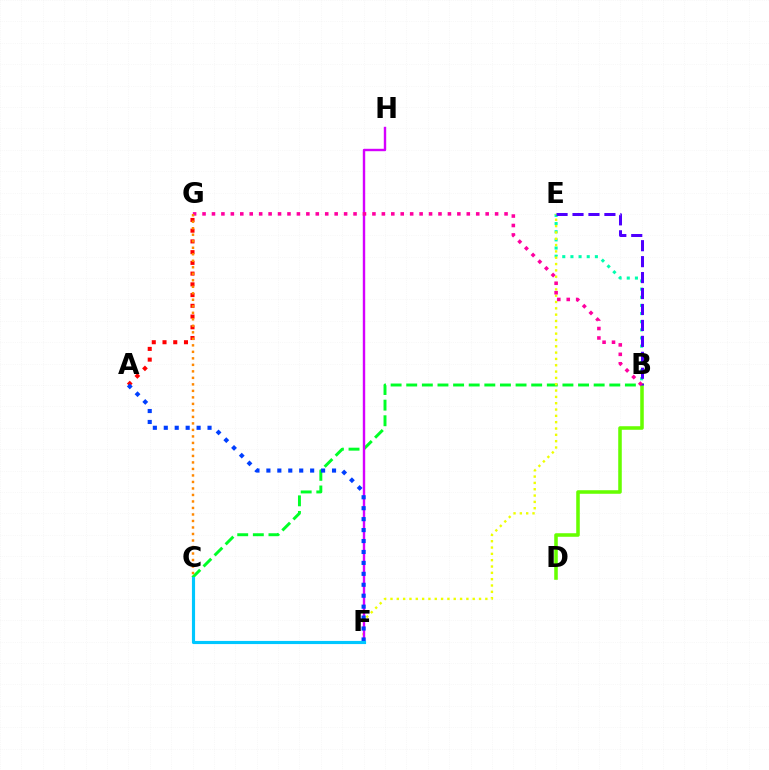{('B', 'C'): [{'color': '#00ff27', 'line_style': 'dashed', 'thickness': 2.12}], ('B', 'E'): [{'color': '#00ffaf', 'line_style': 'dotted', 'thickness': 2.21}, {'color': '#4f00ff', 'line_style': 'dashed', 'thickness': 2.17}], ('B', 'D'): [{'color': '#66ff00', 'line_style': 'solid', 'thickness': 2.56}], ('E', 'F'): [{'color': '#eeff00', 'line_style': 'dotted', 'thickness': 1.72}], ('F', 'H'): [{'color': '#d600ff', 'line_style': 'solid', 'thickness': 1.73}], ('A', 'G'): [{'color': '#ff0000', 'line_style': 'dotted', 'thickness': 2.92}], ('A', 'F'): [{'color': '#003fff', 'line_style': 'dotted', 'thickness': 2.97}], ('C', 'F'): [{'color': '#00c7ff', 'line_style': 'solid', 'thickness': 2.26}], ('B', 'G'): [{'color': '#ff00a0', 'line_style': 'dotted', 'thickness': 2.56}], ('C', 'G'): [{'color': '#ff8800', 'line_style': 'dotted', 'thickness': 1.77}]}